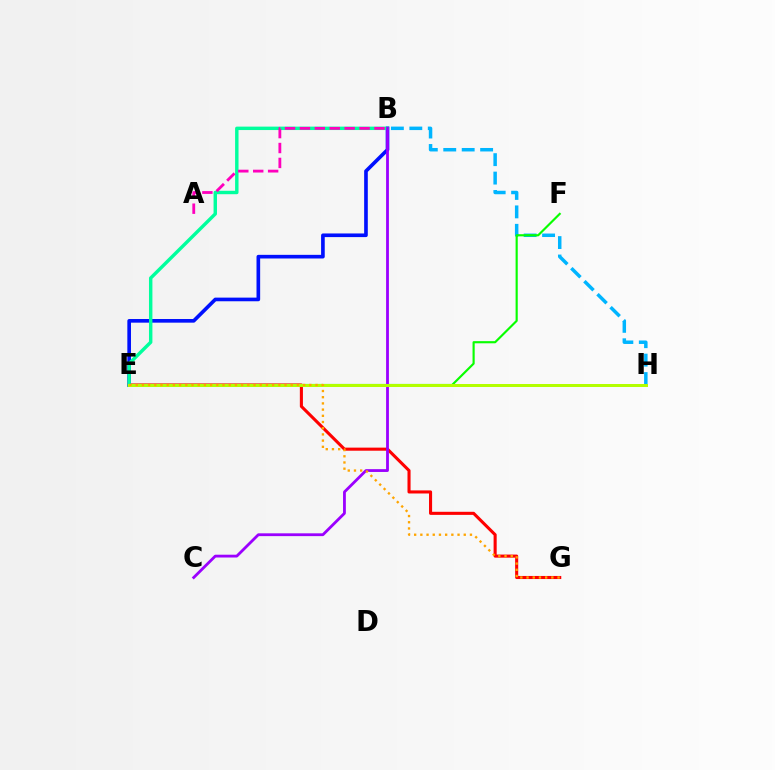{('B', 'E'): [{'color': '#0010ff', 'line_style': 'solid', 'thickness': 2.62}, {'color': '#00ff9d', 'line_style': 'solid', 'thickness': 2.47}], ('B', 'H'): [{'color': '#00b5ff', 'line_style': 'dashed', 'thickness': 2.5}], ('E', 'G'): [{'color': '#ff0000', 'line_style': 'solid', 'thickness': 2.22}, {'color': '#ffa500', 'line_style': 'dotted', 'thickness': 1.68}], ('E', 'F'): [{'color': '#08ff00', 'line_style': 'solid', 'thickness': 1.55}], ('B', 'C'): [{'color': '#9b00ff', 'line_style': 'solid', 'thickness': 2.02}], ('E', 'H'): [{'color': '#b3ff00', 'line_style': 'solid', 'thickness': 2.15}], ('A', 'B'): [{'color': '#ff00bd', 'line_style': 'dashed', 'thickness': 2.03}]}